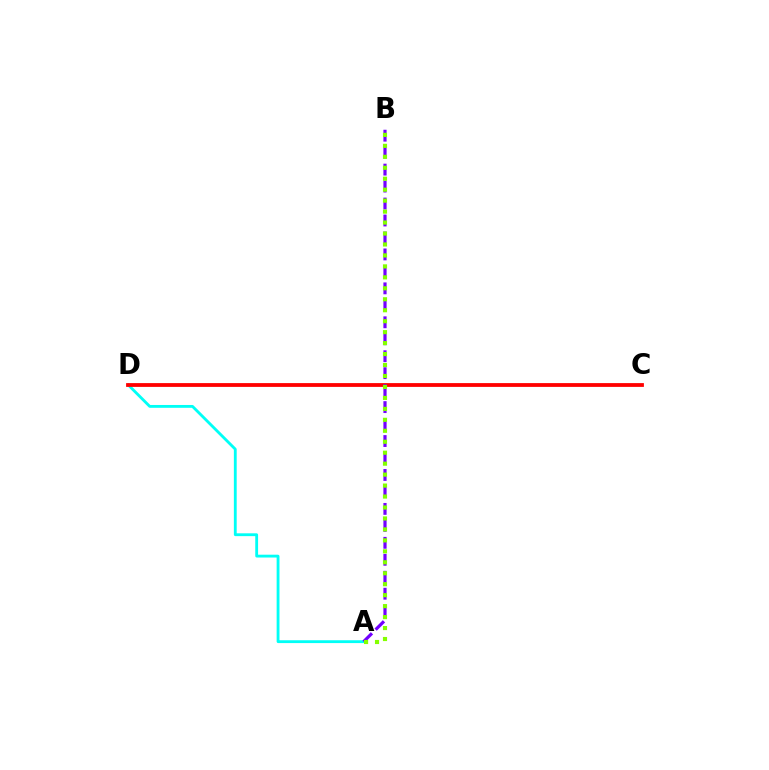{('A', 'D'): [{'color': '#00fff6', 'line_style': 'solid', 'thickness': 2.04}], ('C', 'D'): [{'color': '#ff0000', 'line_style': 'solid', 'thickness': 2.73}], ('A', 'B'): [{'color': '#7200ff', 'line_style': 'dashed', 'thickness': 2.3}, {'color': '#84ff00', 'line_style': 'dotted', 'thickness': 2.98}]}